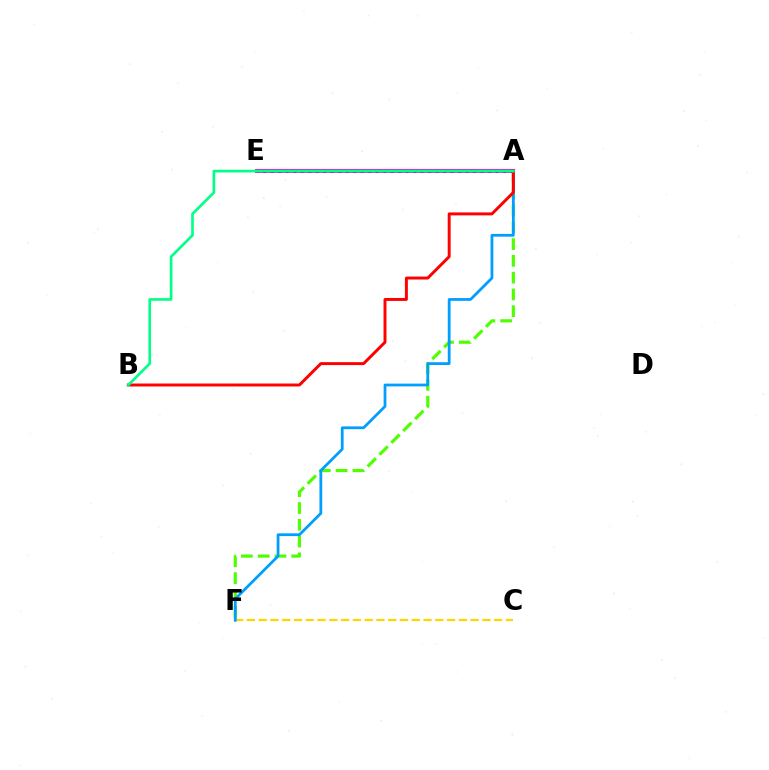{('A', 'F'): [{'color': '#4fff00', 'line_style': 'dashed', 'thickness': 2.28}, {'color': '#009eff', 'line_style': 'solid', 'thickness': 1.99}], ('A', 'E'): [{'color': '#ff00ed', 'line_style': 'solid', 'thickness': 2.95}, {'color': '#3700ff', 'line_style': 'dotted', 'thickness': 2.04}], ('C', 'F'): [{'color': '#ffd500', 'line_style': 'dashed', 'thickness': 1.6}], ('A', 'B'): [{'color': '#ff0000', 'line_style': 'solid', 'thickness': 2.12}, {'color': '#00ff86', 'line_style': 'solid', 'thickness': 1.9}]}